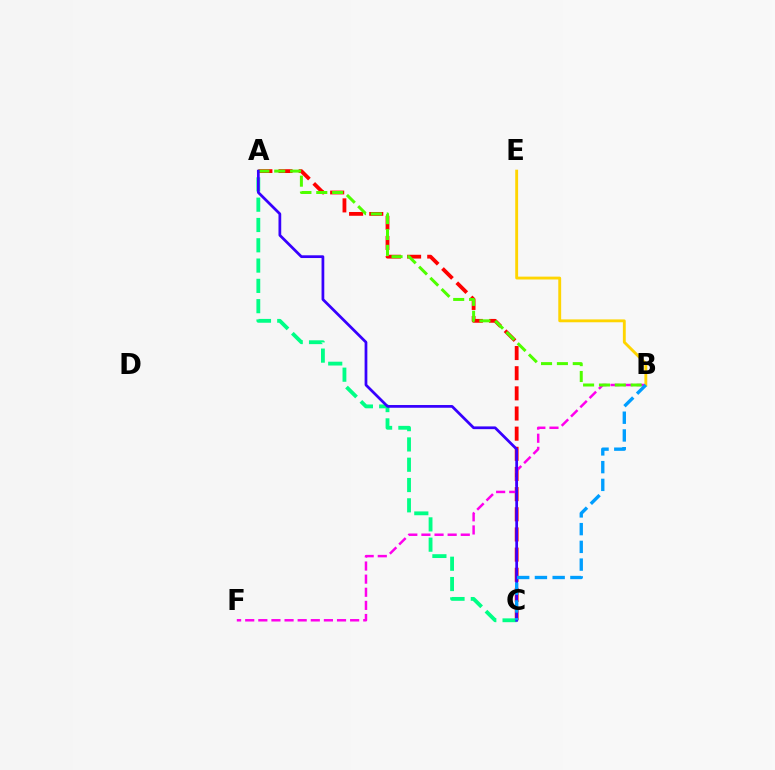{('A', 'C'): [{'color': '#ff0000', 'line_style': 'dashed', 'thickness': 2.74}, {'color': '#00ff86', 'line_style': 'dashed', 'thickness': 2.76}, {'color': '#3700ff', 'line_style': 'solid', 'thickness': 1.97}], ('B', 'F'): [{'color': '#ff00ed', 'line_style': 'dashed', 'thickness': 1.78}], ('B', 'E'): [{'color': '#ffd500', 'line_style': 'solid', 'thickness': 2.06}], ('A', 'B'): [{'color': '#4fff00', 'line_style': 'dashed', 'thickness': 2.15}], ('B', 'C'): [{'color': '#009eff', 'line_style': 'dashed', 'thickness': 2.41}]}